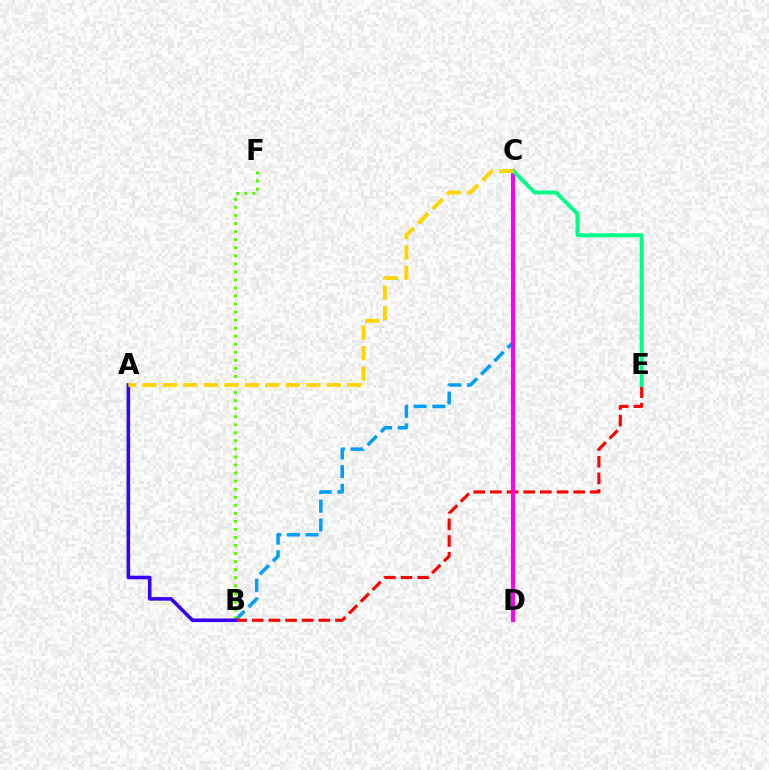{('B', 'C'): [{'color': '#009eff', 'line_style': 'dashed', 'thickness': 2.54}], ('B', 'F'): [{'color': '#4fff00', 'line_style': 'dotted', 'thickness': 2.19}], ('B', 'E'): [{'color': '#ff0000', 'line_style': 'dashed', 'thickness': 2.26}], ('C', 'D'): [{'color': '#ff00ed', 'line_style': 'solid', 'thickness': 2.98}], ('C', 'E'): [{'color': '#00ff86', 'line_style': 'solid', 'thickness': 2.82}], ('A', 'B'): [{'color': '#3700ff', 'line_style': 'solid', 'thickness': 2.58}], ('A', 'C'): [{'color': '#ffd500', 'line_style': 'dashed', 'thickness': 2.79}]}